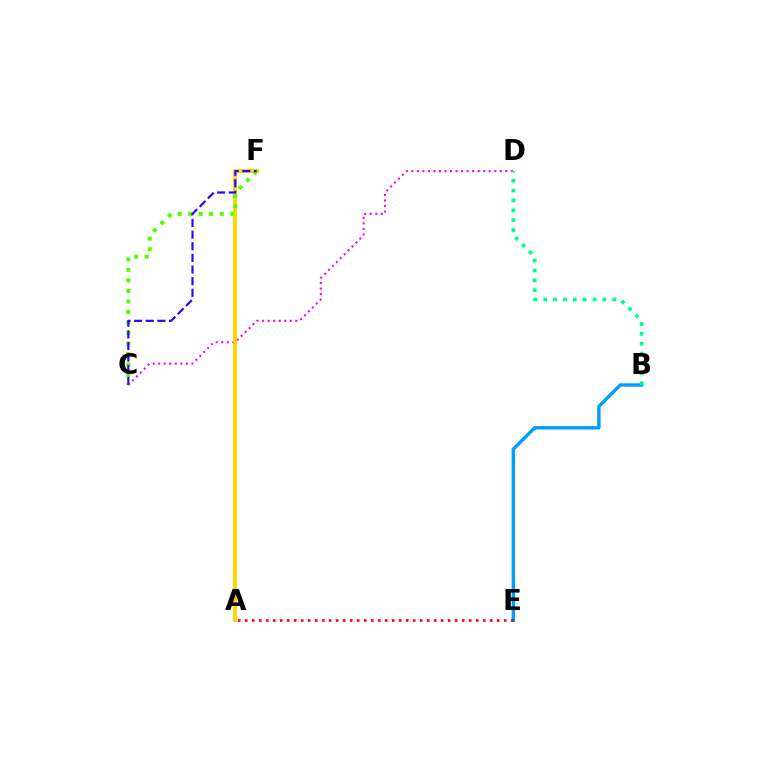{('C', 'D'): [{'color': '#ff00ed', 'line_style': 'dotted', 'thickness': 1.5}], ('A', 'F'): [{'color': '#ffd500', 'line_style': 'solid', 'thickness': 2.82}], ('B', 'E'): [{'color': '#009eff', 'line_style': 'solid', 'thickness': 2.45}], ('C', 'F'): [{'color': '#4fff00', 'line_style': 'dotted', 'thickness': 2.86}, {'color': '#3700ff', 'line_style': 'dashed', 'thickness': 1.58}], ('A', 'E'): [{'color': '#ff0000', 'line_style': 'dotted', 'thickness': 1.9}], ('B', 'D'): [{'color': '#00ff86', 'line_style': 'dotted', 'thickness': 2.68}]}